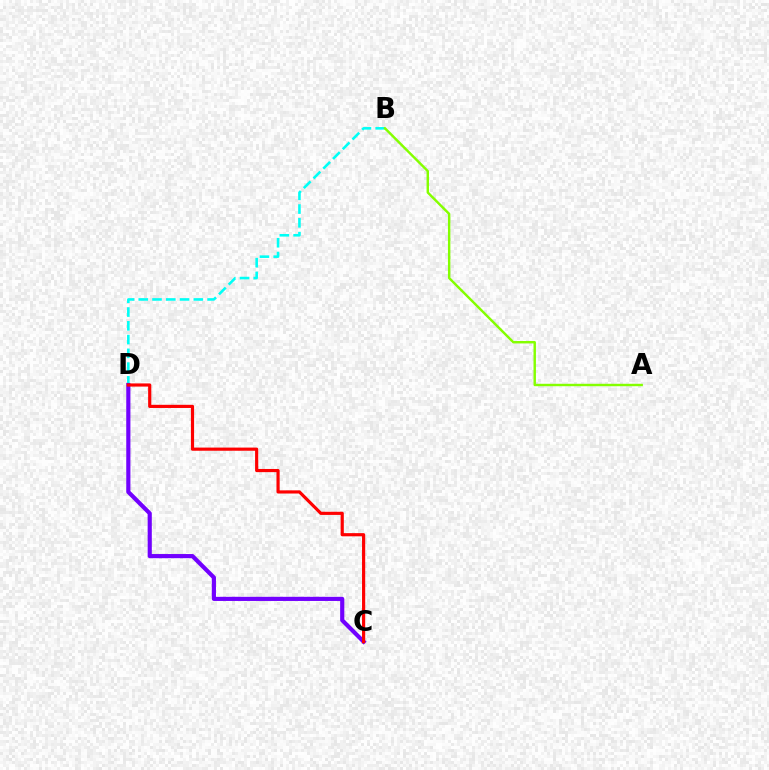{('B', 'D'): [{'color': '#00fff6', 'line_style': 'dashed', 'thickness': 1.87}], ('C', 'D'): [{'color': '#7200ff', 'line_style': 'solid', 'thickness': 2.99}, {'color': '#ff0000', 'line_style': 'solid', 'thickness': 2.28}], ('A', 'B'): [{'color': '#84ff00', 'line_style': 'solid', 'thickness': 1.75}]}